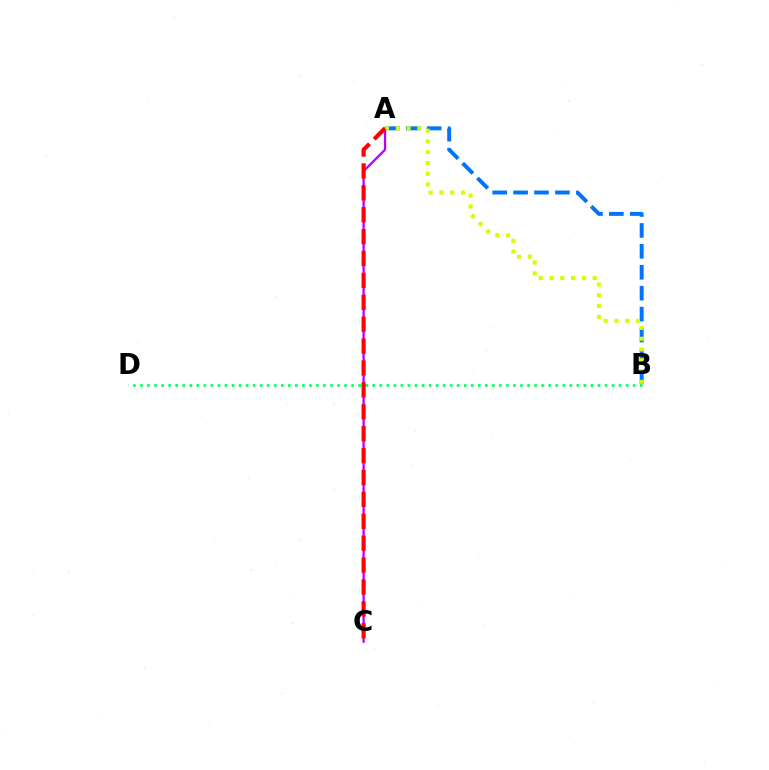{('A', 'C'): [{'color': '#b900ff', 'line_style': 'solid', 'thickness': 1.66}, {'color': '#ff0000', 'line_style': 'dashed', 'thickness': 2.97}], ('A', 'B'): [{'color': '#0074ff', 'line_style': 'dashed', 'thickness': 2.84}, {'color': '#d1ff00', 'line_style': 'dotted', 'thickness': 2.93}], ('B', 'D'): [{'color': '#00ff5c', 'line_style': 'dotted', 'thickness': 1.91}]}